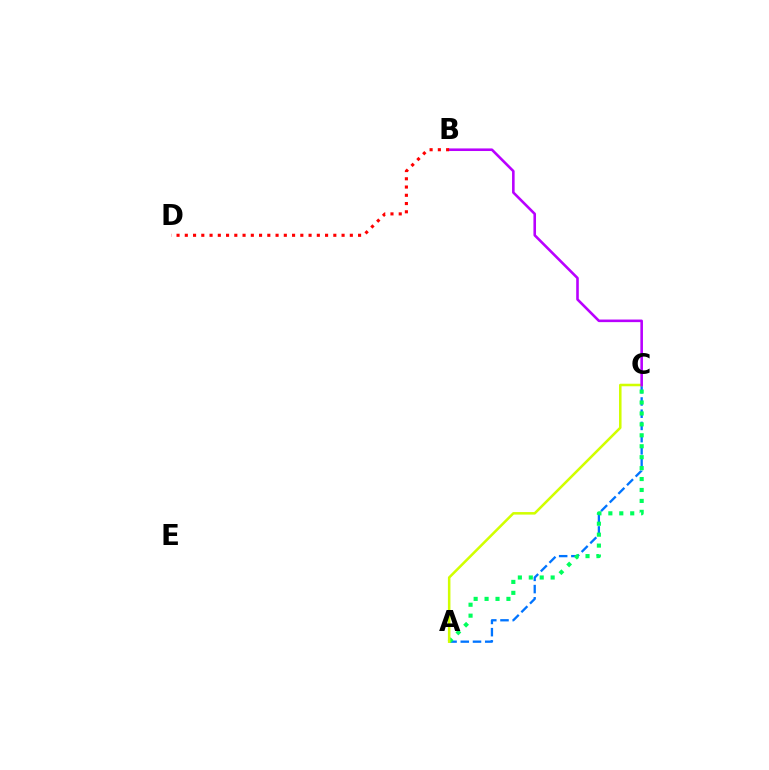{('A', 'C'): [{'color': '#0074ff', 'line_style': 'dashed', 'thickness': 1.66}, {'color': '#00ff5c', 'line_style': 'dotted', 'thickness': 2.97}, {'color': '#d1ff00', 'line_style': 'solid', 'thickness': 1.82}], ('B', 'C'): [{'color': '#b900ff', 'line_style': 'solid', 'thickness': 1.87}], ('B', 'D'): [{'color': '#ff0000', 'line_style': 'dotted', 'thickness': 2.24}]}